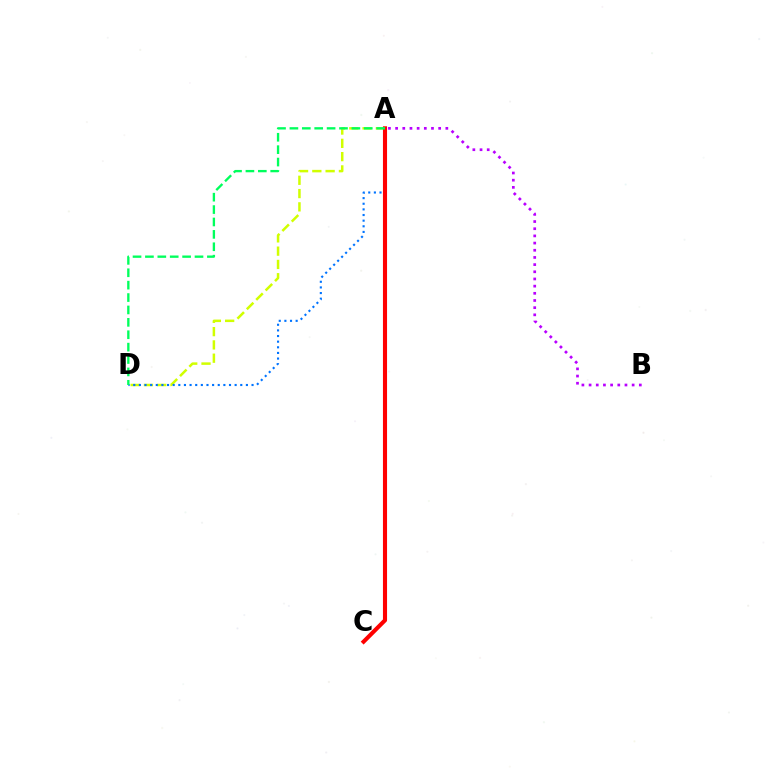{('A', 'B'): [{'color': '#b900ff', 'line_style': 'dotted', 'thickness': 1.95}], ('A', 'D'): [{'color': '#d1ff00', 'line_style': 'dashed', 'thickness': 1.81}, {'color': '#0074ff', 'line_style': 'dotted', 'thickness': 1.53}, {'color': '#00ff5c', 'line_style': 'dashed', 'thickness': 1.68}], ('A', 'C'): [{'color': '#ff0000', 'line_style': 'solid', 'thickness': 2.95}]}